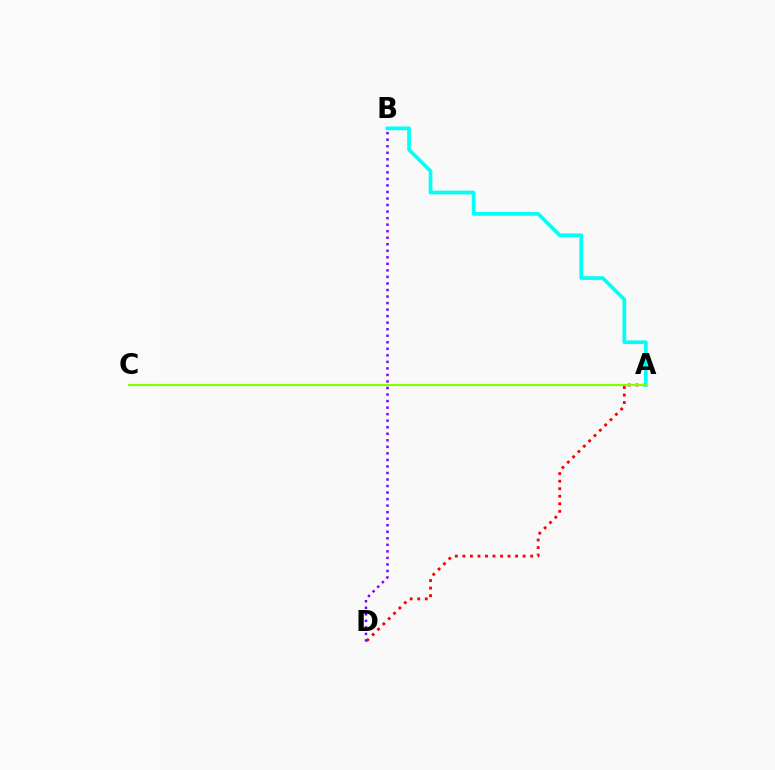{('A', 'D'): [{'color': '#ff0000', 'line_style': 'dotted', 'thickness': 2.05}], ('A', 'B'): [{'color': '#00fff6', 'line_style': 'solid', 'thickness': 2.67}], ('A', 'C'): [{'color': '#84ff00', 'line_style': 'solid', 'thickness': 1.55}], ('B', 'D'): [{'color': '#7200ff', 'line_style': 'dotted', 'thickness': 1.78}]}